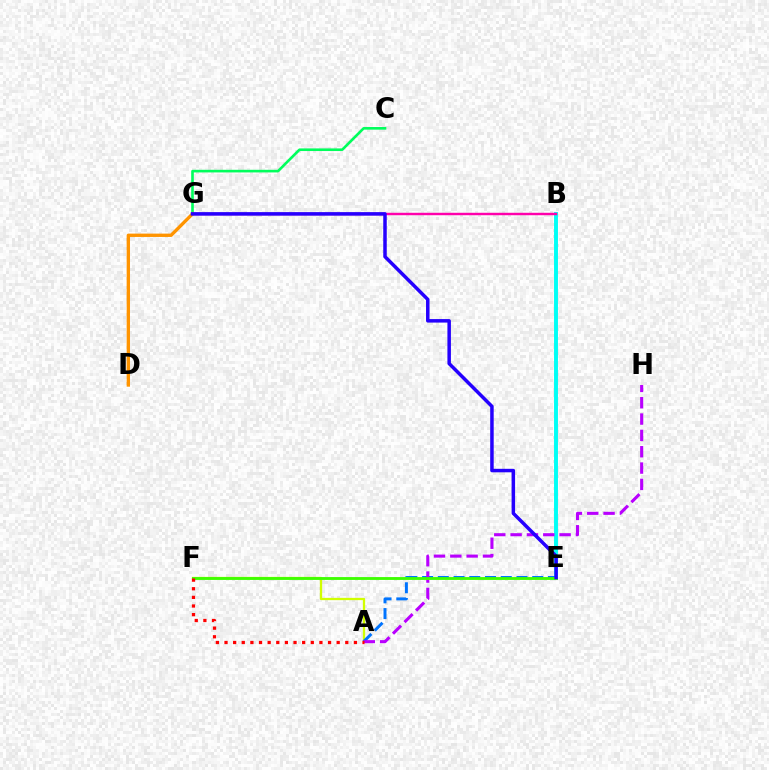{('B', 'E'): [{'color': '#00fff6', 'line_style': 'solid', 'thickness': 2.82}], ('A', 'F'): [{'color': '#d1ff00', 'line_style': 'solid', 'thickness': 1.64}, {'color': '#ff0000', 'line_style': 'dotted', 'thickness': 2.34}], ('C', 'G'): [{'color': '#00ff5c', 'line_style': 'solid', 'thickness': 1.89}], ('A', 'E'): [{'color': '#0074ff', 'line_style': 'dashed', 'thickness': 2.14}], ('A', 'H'): [{'color': '#b900ff', 'line_style': 'dashed', 'thickness': 2.22}], ('E', 'F'): [{'color': '#3dff00', 'line_style': 'solid', 'thickness': 2.05}], ('B', 'G'): [{'color': '#ff00ac', 'line_style': 'solid', 'thickness': 1.75}], ('D', 'G'): [{'color': '#ff9400', 'line_style': 'solid', 'thickness': 2.41}], ('E', 'G'): [{'color': '#2500ff', 'line_style': 'solid', 'thickness': 2.52}]}